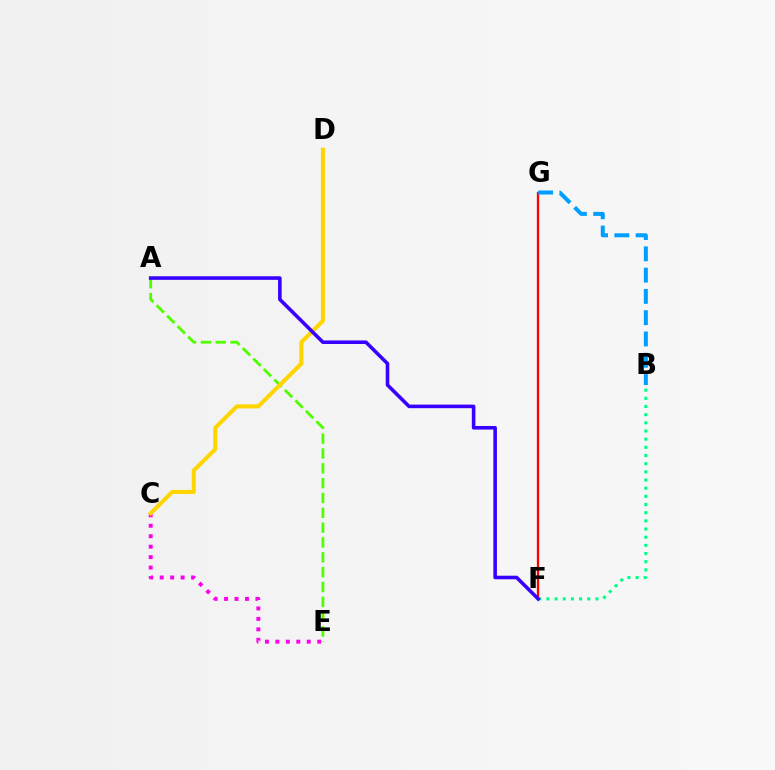{('A', 'E'): [{'color': '#4fff00', 'line_style': 'dashed', 'thickness': 2.02}], ('B', 'F'): [{'color': '#00ff86', 'line_style': 'dotted', 'thickness': 2.22}], ('F', 'G'): [{'color': '#ff0000', 'line_style': 'solid', 'thickness': 1.65}], ('C', 'E'): [{'color': '#ff00ed', 'line_style': 'dotted', 'thickness': 2.84}], ('B', 'G'): [{'color': '#009eff', 'line_style': 'dashed', 'thickness': 2.89}], ('C', 'D'): [{'color': '#ffd500', 'line_style': 'solid', 'thickness': 2.91}], ('A', 'F'): [{'color': '#3700ff', 'line_style': 'solid', 'thickness': 2.57}]}